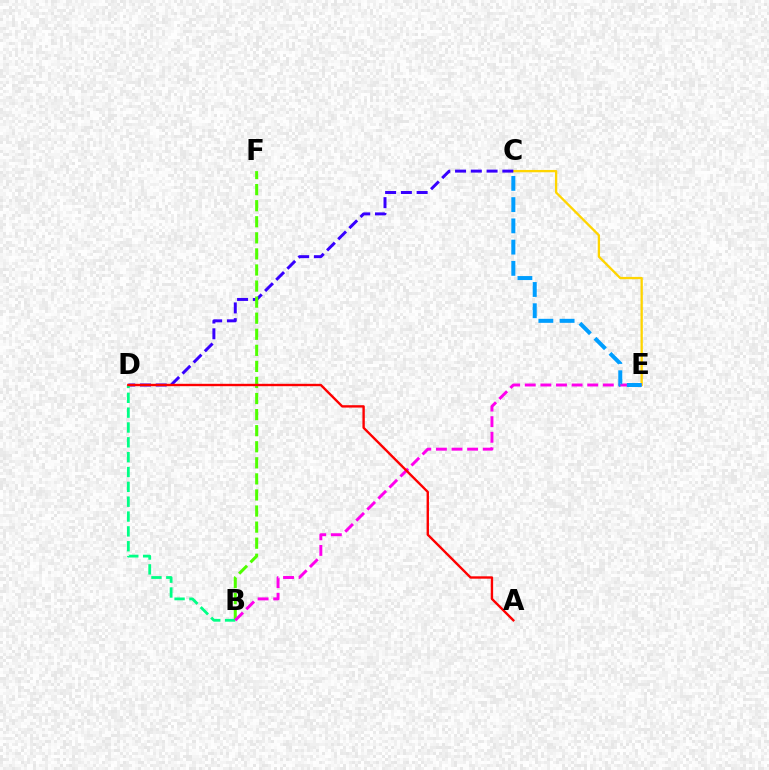{('C', 'E'): [{'color': '#ffd500', 'line_style': 'solid', 'thickness': 1.66}, {'color': '#009eff', 'line_style': 'dashed', 'thickness': 2.89}], ('C', 'D'): [{'color': '#3700ff', 'line_style': 'dashed', 'thickness': 2.14}], ('B', 'F'): [{'color': '#4fff00', 'line_style': 'dashed', 'thickness': 2.18}], ('B', 'D'): [{'color': '#00ff86', 'line_style': 'dashed', 'thickness': 2.02}], ('B', 'E'): [{'color': '#ff00ed', 'line_style': 'dashed', 'thickness': 2.12}], ('A', 'D'): [{'color': '#ff0000', 'line_style': 'solid', 'thickness': 1.71}]}